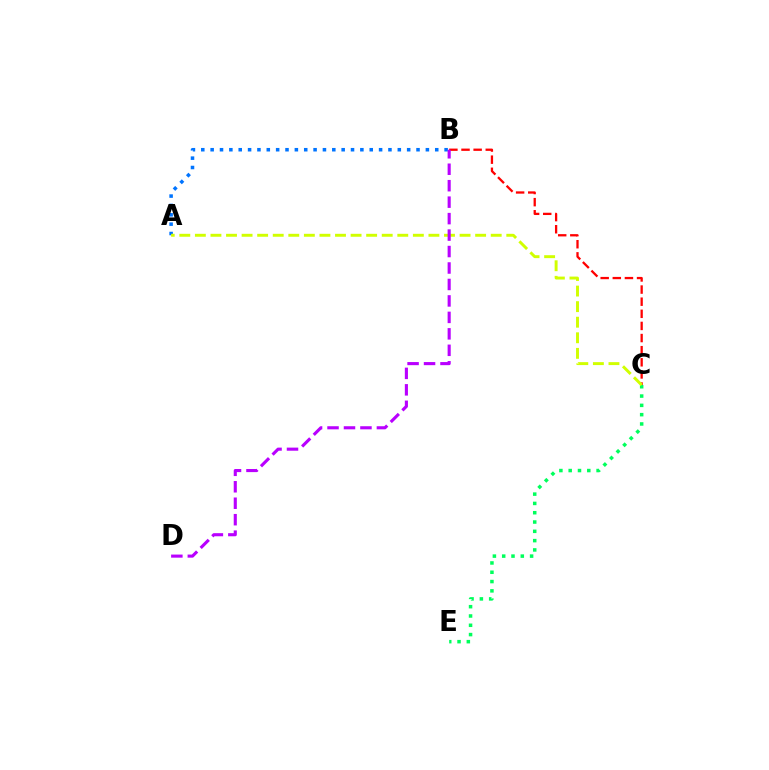{('A', 'B'): [{'color': '#0074ff', 'line_style': 'dotted', 'thickness': 2.54}], ('B', 'C'): [{'color': '#ff0000', 'line_style': 'dashed', 'thickness': 1.65}], ('C', 'E'): [{'color': '#00ff5c', 'line_style': 'dotted', 'thickness': 2.53}], ('A', 'C'): [{'color': '#d1ff00', 'line_style': 'dashed', 'thickness': 2.12}], ('B', 'D'): [{'color': '#b900ff', 'line_style': 'dashed', 'thickness': 2.24}]}